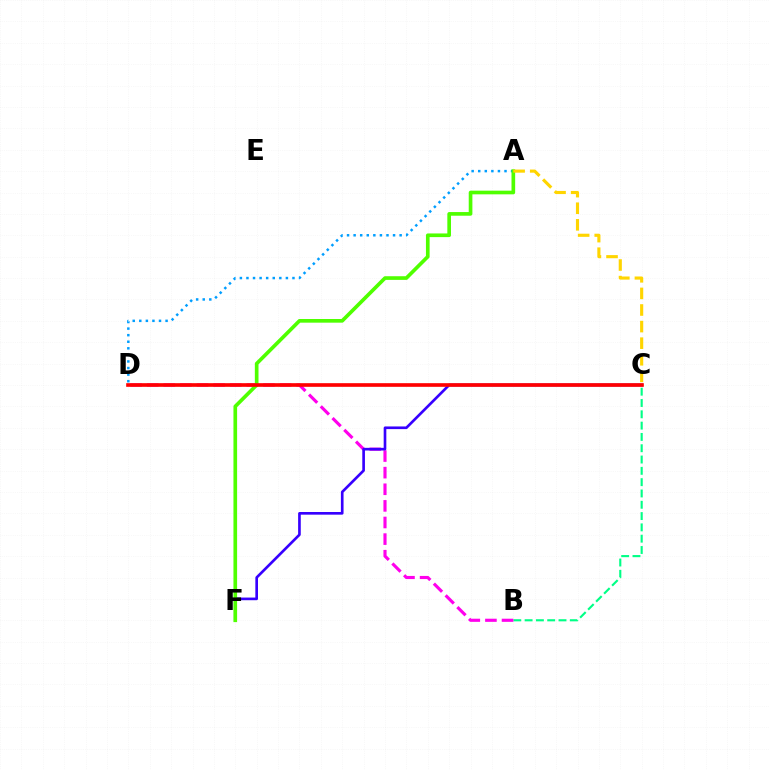{('A', 'D'): [{'color': '#009eff', 'line_style': 'dotted', 'thickness': 1.79}], ('B', 'C'): [{'color': '#00ff86', 'line_style': 'dashed', 'thickness': 1.54}], ('B', 'D'): [{'color': '#ff00ed', 'line_style': 'dashed', 'thickness': 2.26}], ('C', 'F'): [{'color': '#3700ff', 'line_style': 'solid', 'thickness': 1.91}], ('A', 'F'): [{'color': '#4fff00', 'line_style': 'solid', 'thickness': 2.64}], ('A', 'C'): [{'color': '#ffd500', 'line_style': 'dashed', 'thickness': 2.25}], ('C', 'D'): [{'color': '#ff0000', 'line_style': 'solid', 'thickness': 2.63}]}